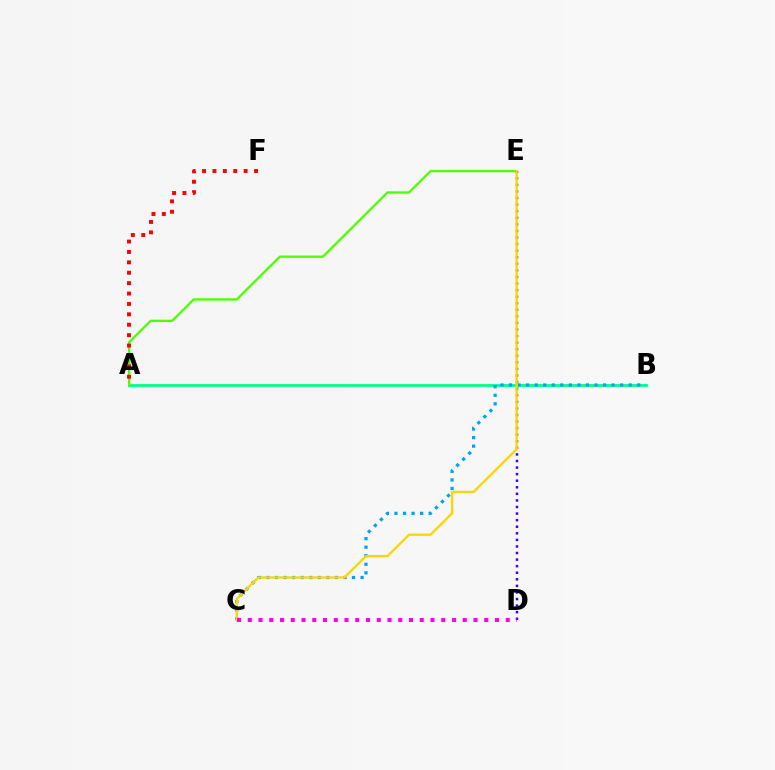{('A', 'B'): [{'color': '#00ff86', 'line_style': 'solid', 'thickness': 2.01}], ('A', 'E'): [{'color': '#4fff00', 'line_style': 'solid', 'thickness': 1.67}], ('D', 'E'): [{'color': '#3700ff', 'line_style': 'dotted', 'thickness': 1.79}], ('A', 'F'): [{'color': '#ff0000', 'line_style': 'dotted', 'thickness': 2.83}], ('B', 'C'): [{'color': '#009eff', 'line_style': 'dotted', 'thickness': 2.32}], ('C', 'E'): [{'color': '#ffd500', 'line_style': 'solid', 'thickness': 1.68}], ('C', 'D'): [{'color': '#ff00ed', 'line_style': 'dotted', 'thickness': 2.92}]}